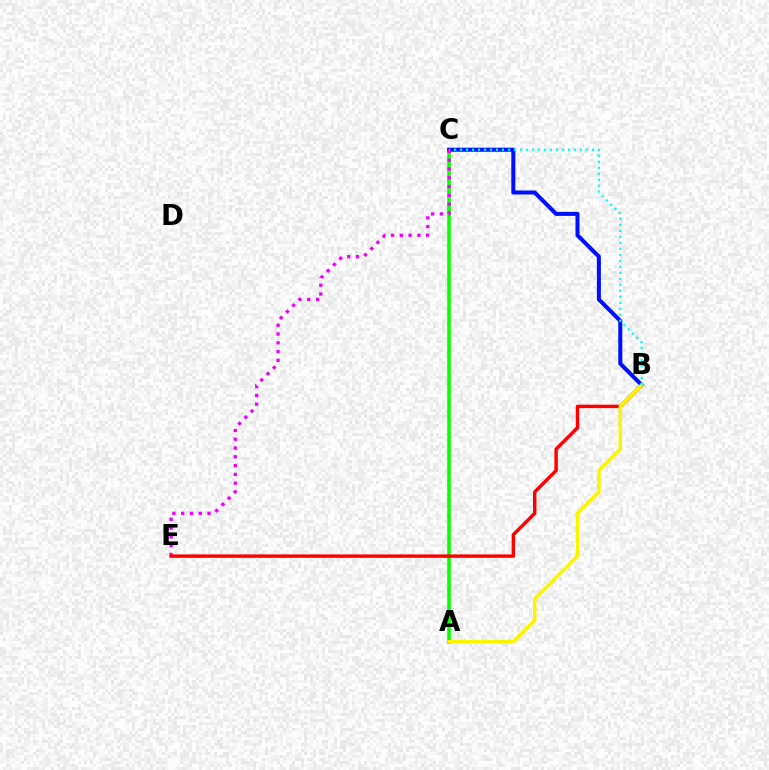{('A', 'C'): [{'color': '#08ff00', 'line_style': 'solid', 'thickness': 2.57}], ('B', 'C'): [{'color': '#0010ff', 'line_style': 'solid', 'thickness': 2.9}, {'color': '#00fff6', 'line_style': 'dotted', 'thickness': 1.63}], ('C', 'E'): [{'color': '#ee00ff', 'line_style': 'dotted', 'thickness': 2.39}], ('B', 'E'): [{'color': '#ff0000', 'line_style': 'solid', 'thickness': 2.46}], ('A', 'B'): [{'color': '#fcf500', 'line_style': 'solid', 'thickness': 2.5}]}